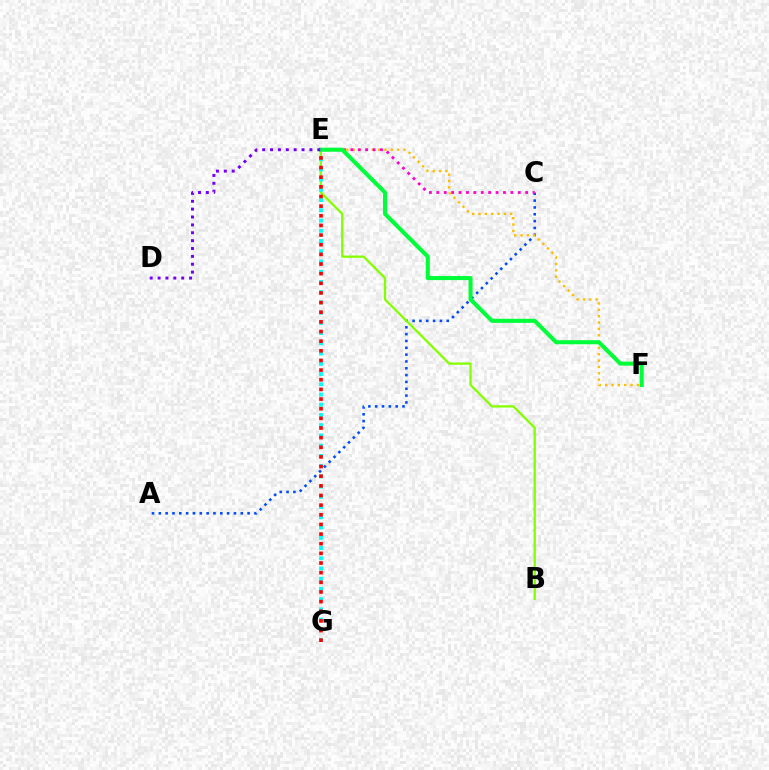{('A', 'C'): [{'color': '#004bff', 'line_style': 'dotted', 'thickness': 1.86}], ('B', 'E'): [{'color': '#84ff00', 'line_style': 'solid', 'thickness': 1.65}], ('E', 'F'): [{'color': '#ffbd00', 'line_style': 'dotted', 'thickness': 1.72}, {'color': '#00ff39', 'line_style': 'solid', 'thickness': 2.93}], ('E', 'G'): [{'color': '#00fff6', 'line_style': 'dotted', 'thickness': 2.78}, {'color': '#ff0000', 'line_style': 'dotted', 'thickness': 2.62}], ('C', 'E'): [{'color': '#ff00cf', 'line_style': 'dotted', 'thickness': 2.01}], ('D', 'E'): [{'color': '#7200ff', 'line_style': 'dotted', 'thickness': 2.14}]}